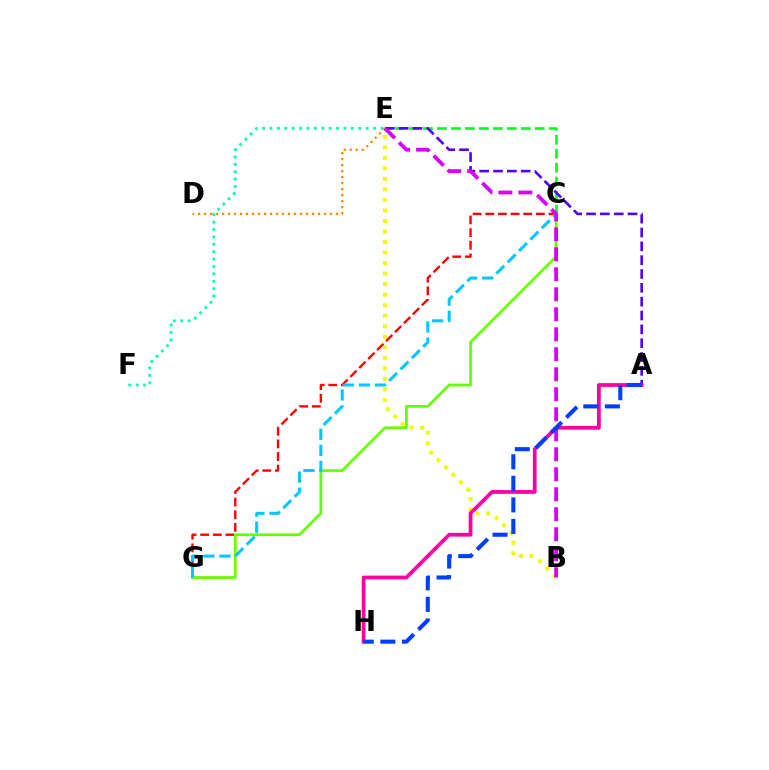{('C', 'E'): [{'color': '#00ff27', 'line_style': 'dashed', 'thickness': 1.9}], ('E', 'F'): [{'color': '#00ffaf', 'line_style': 'dotted', 'thickness': 2.01}], ('B', 'E'): [{'color': '#eeff00', 'line_style': 'dotted', 'thickness': 2.86}, {'color': '#d600ff', 'line_style': 'dashed', 'thickness': 2.72}], ('C', 'G'): [{'color': '#ff0000', 'line_style': 'dashed', 'thickness': 1.72}, {'color': '#66ff00', 'line_style': 'solid', 'thickness': 1.99}, {'color': '#00c7ff', 'line_style': 'dashed', 'thickness': 2.18}], ('A', 'E'): [{'color': '#4f00ff', 'line_style': 'dashed', 'thickness': 1.88}], ('D', 'E'): [{'color': '#ff8800', 'line_style': 'dotted', 'thickness': 1.63}], ('A', 'H'): [{'color': '#ff00a0', 'line_style': 'solid', 'thickness': 2.71}, {'color': '#003fff', 'line_style': 'dashed', 'thickness': 2.93}]}